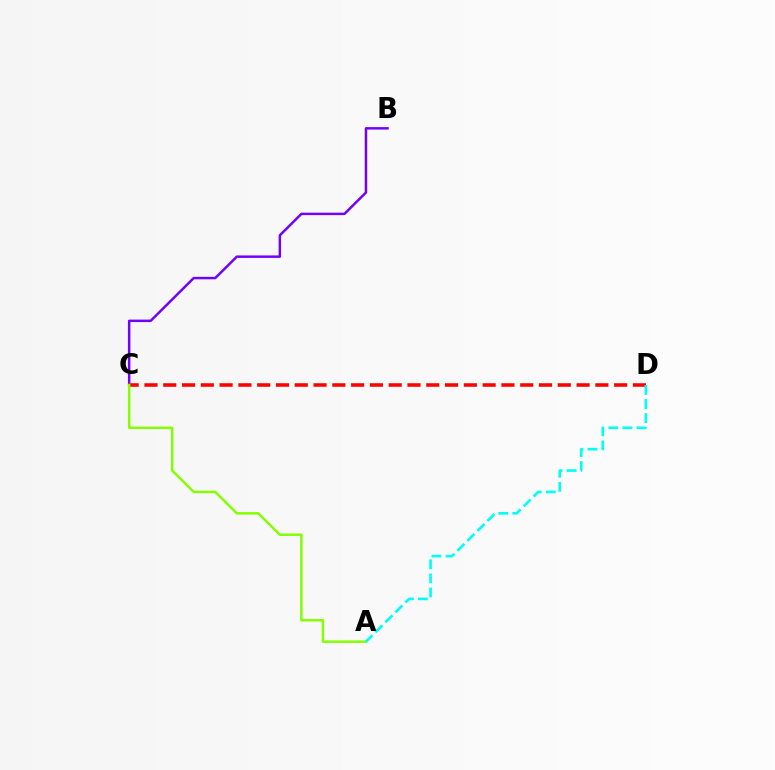{('B', 'C'): [{'color': '#7200ff', 'line_style': 'solid', 'thickness': 1.78}], ('C', 'D'): [{'color': '#ff0000', 'line_style': 'dashed', 'thickness': 2.55}], ('A', 'C'): [{'color': '#84ff00', 'line_style': 'solid', 'thickness': 1.78}], ('A', 'D'): [{'color': '#00fff6', 'line_style': 'dashed', 'thickness': 1.91}]}